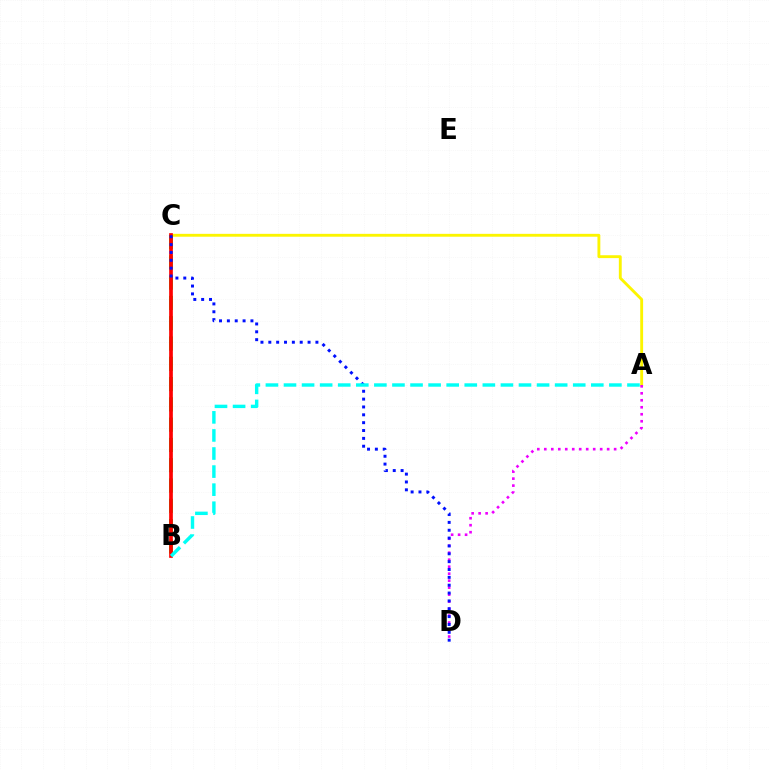{('A', 'C'): [{'color': '#fcf500', 'line_style': 'solid', 'thickness': 2.06}], ('A', 'D'): [{'color': '#ee00ff', 'line_style': 'dotted', 'thickness': 1.9}], ('B', 'C'): [{'color': '#08ff00', 'line_style': 'dashed', 'thickness': 2.76}, {'color': '#ff0000', 'line_style': 'solid', 'thickness': 2.66}], ('C', 'D'): [{'color': '#0010ff', 'line_style': 'dotted', 'thickness': 2.13}], ('A', 'B'): [{'color': '#00fff6', 'line_style': 'dashed', 'thickness': 2.46}]}